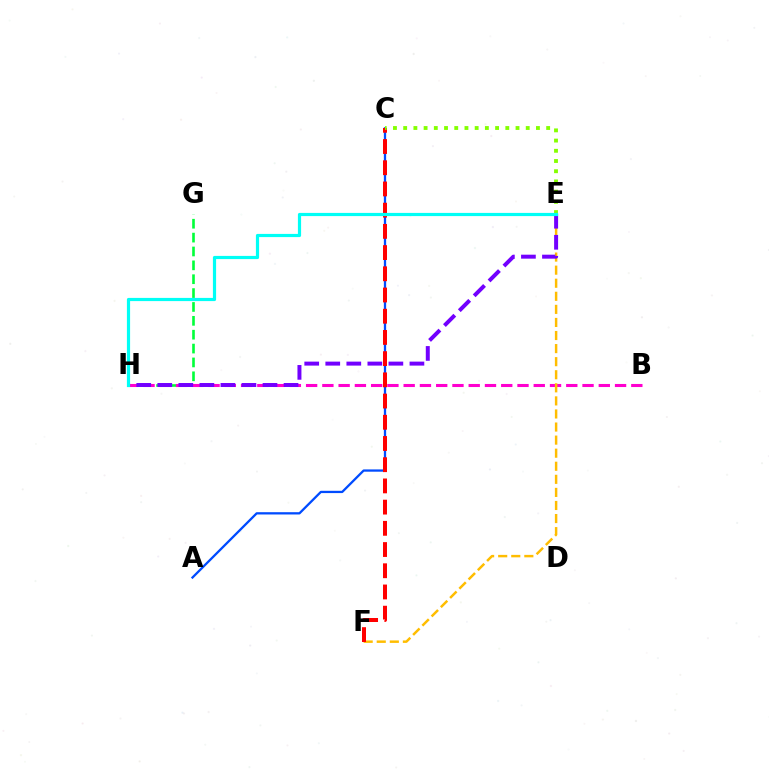{('A', 'C'): [{'color': '#004bff', 'line_style': 'solid', 'thickness': 1.64}], ('G', 'H'): [{'color': '#00ff39', 'line_style': 'dashed', 'thickness': 1.88}], ('B', 'H'): [{'color': '#ff00cf', 'line_style': 'dashed', 'thickness': 2.21}], ('E', 'F'): [{'color': '#ffbd00', 'line_style': 'dashed', 'thickness': 1.78}], ('C', 'F'): [{'color': '#ff0000', 'line_style': 'dashed', 'thickness': 2.88}], ('E', 'H'): [{'color': '#7200ff', 'line_style': 'dashed', 'thickness': 2.86}, {'color': '#00fff6', 'line_style': 'solid', 'thickness': 2.29}], ('C', 'E'): [{'color': '#84ff00', 'line_style': 'dotted', 'thickness': 2.77}]}